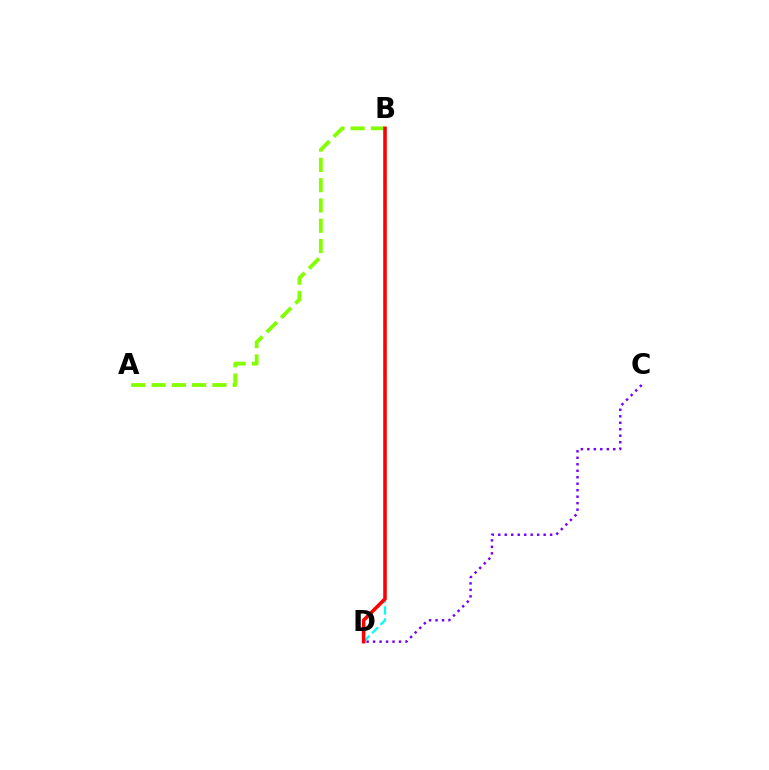{('C', 'D'): [{'color': '#7200ff', 'line_style': 'dotted', 'thickness': 1.76}], ('A', 'B'): [{'color': '#84ff00', 'line_style': 'dashed', 'thickness': 2.76}], ('B', 'D'): [{'color': '#00fff6', 'line_style': 'dashed', 'thickness': 1.62}, {'color': '#ff0000', 'line_style': 'solid', 'thickness': 2.56}]}